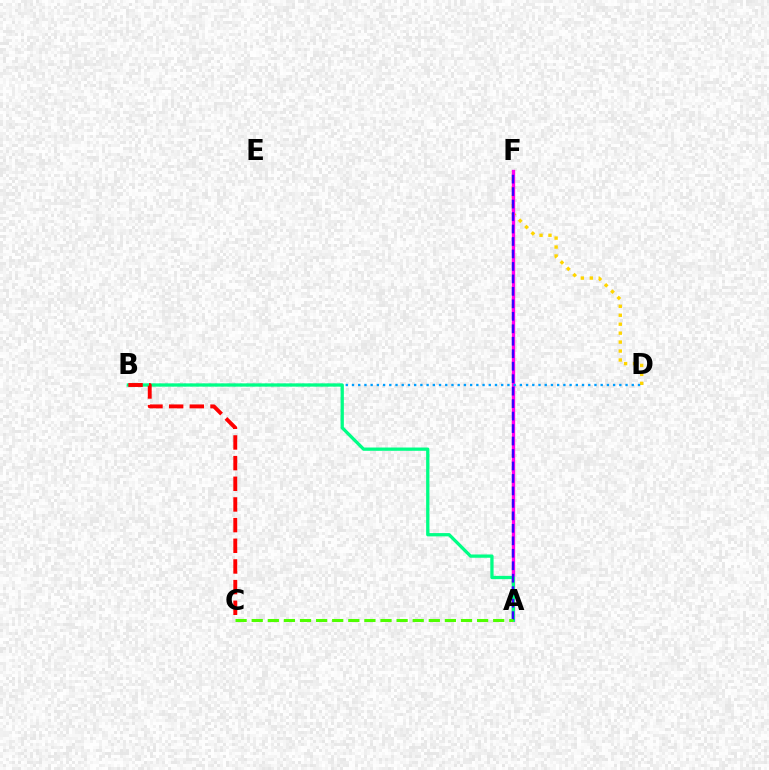{('D', 'F'): [{'color': '#ffd500', 'line_style': 'dotted', 'thickness': 2.43}], ('A', 'F'): [{'color': '#ff00ed', 'line_style': 'solid', 'thickness': 2.4}, {'color': '#3700ff', 'line_style': 'dashed', 'thickness': 1.69}], ('B', 'D'): [{'color': '#009eff', 'line_style': 'dotted', 'thickness': 1.69}], ('A', 'B'): [{'color': '#00ff86', 'line_style': 'solid', 'thickness': 2.36}], ('A', 'C'): [{'color': '#4fff00', 'line_style': 'dashed', 'thickness': 2.19}], ('B', 'C'): [{'color': '#ff0000', 'line_style': 'dashed', 'thickness': 2.81}]}